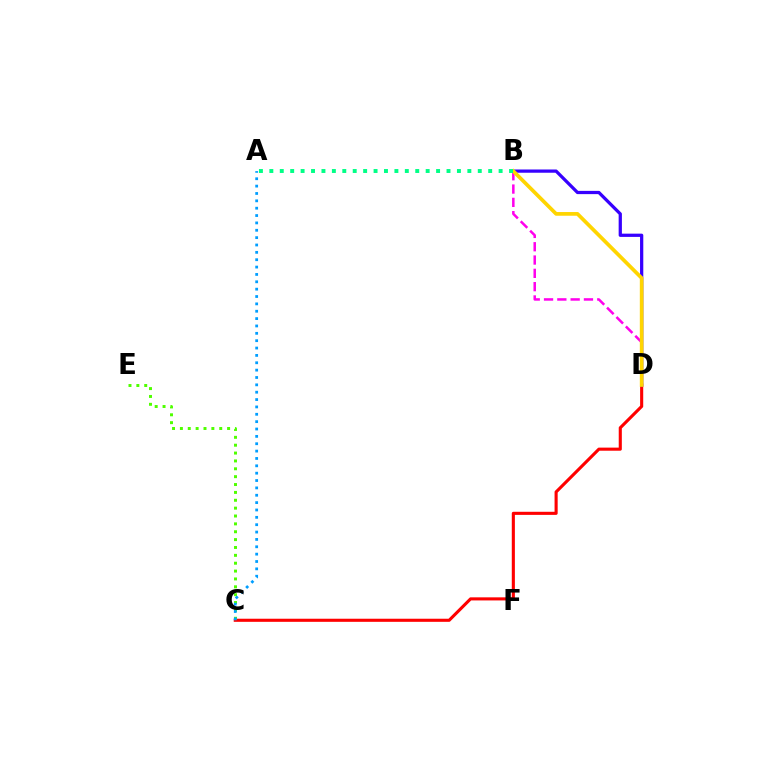{('B', 'D'): [{'color': '#ff00ed', 'line_style': 'dashed', 'thickness': 1.81}, {'color': '#3700ff', 'line_style': 'solid', 'thickness': 2.34}, {'color': '#ffd500', 'line_style': 'solid', 'thickness': 2.66}], ('C', 'D'): [{'color': '#ff0000', 'line_style': 'solid', 'thickness': 2.23}], ('C', 'E'): [{'color': '#4fff00', 'line_style': 'dotted', 'thickness': 2.14}], ('A', 'C'): [{'color': '#009eff', 'line_style': 'dotted', 'thickness': 2.0}], ('A', 'B'): [{'color': '#00ff86', 'line_style': 'dotted', 'thickness': 2.83}]}